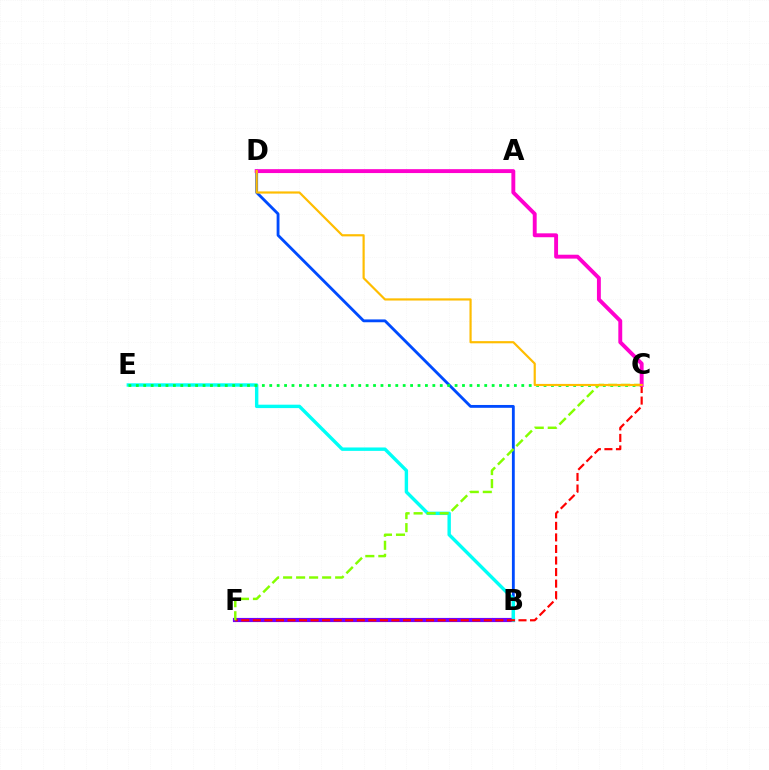{('B', 'D'): [{'color': '#004bff', 'line_style': 'solid', 'thickness': 2.04}], ('B', 'F'): [{'color': '#7200ff', 'line_style': 'solid', 'thickness': 2.99}], ('B', 'E'): [{'color': '#00fff6', 'line_style': 'solid', 'thickness': 2.45}], ('C', 'E'): [{'color': '#00ff39', 'line_style': 'dotted', 'thickness': 2.01}], ('C', 'F'): [{'color': '#ff0000', 'line_style': 'dashed', 'thickness': 1.57}, {'color': '#84ff00', 'line_style': 'dashed', 'thickness': 1.77}], ('C', 'D'): [{'color': '#ff00cf', 'line_style': 'solid', 'thickness': 2.8}, {'color': '#ffbd00', 'line_style': 'solid', 'thickness': 1.57}]}